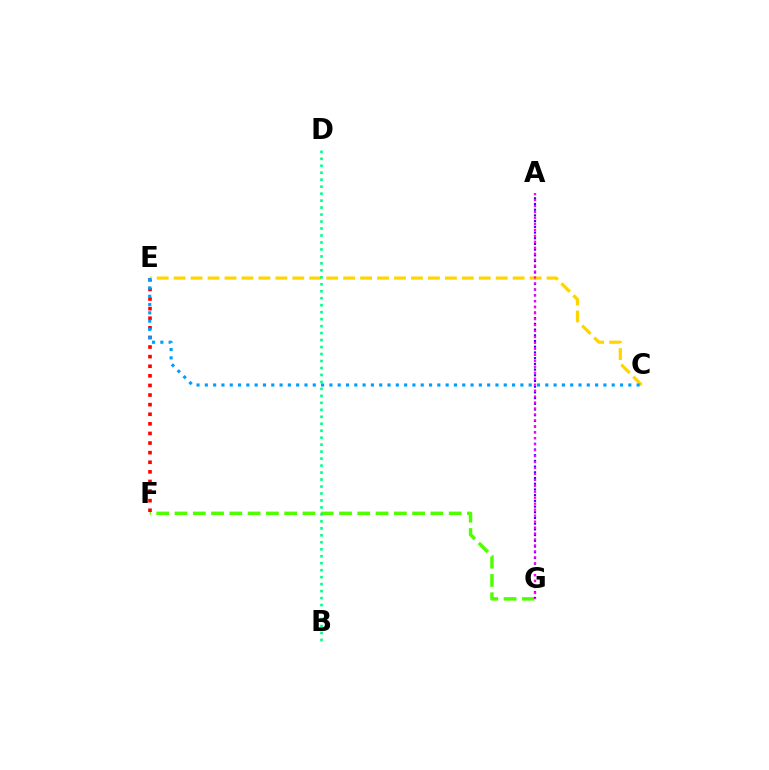{('F', 'G'): [{'color': '#4fff00', 'line_style': 'dashed', 'thickness': 2.48}], ('E', 'F'): [{'color': '#ff0000', 'line_style': 'dotted', 'thickness': 2.61}], ('A', 'G'): [{'color': '#3700ff', 'line_style': 'dotted', 'thickness': 1.55}, {'color': '#ff00ed', 'line_style': 'dotted', 'thickness': 1.62}], ('C', 'E'): [{'color': '#ffd500', 'line_style': 'dashed', 'thickness': 2.3}, {'color': '#009eff', 'line_style': 'dotted', 'thickness': 2.26}], ('B', 'D'): [{'color': '#00ff86', 'line_style': 'dotted', 'thickness': 1.89}]}